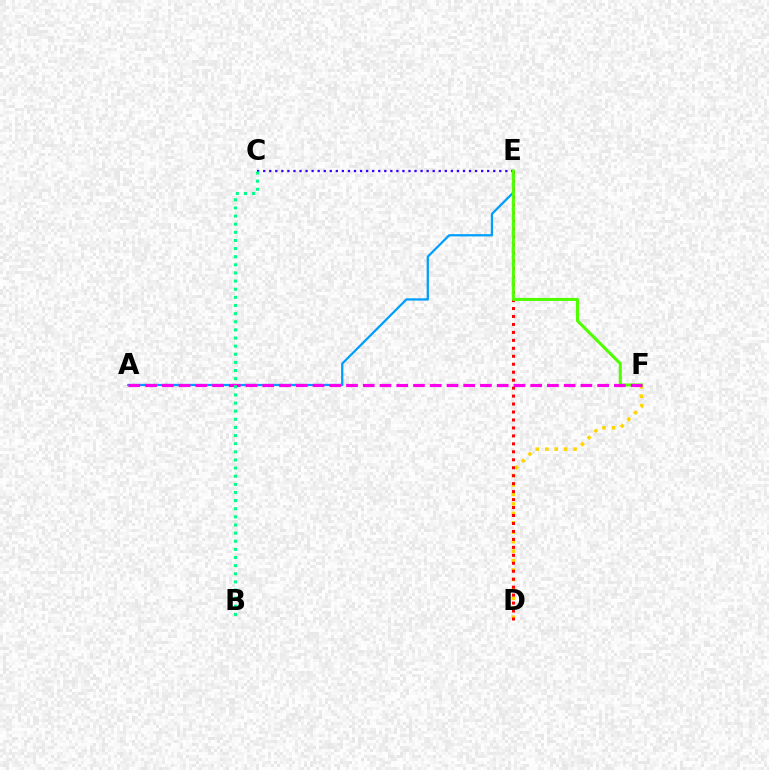{('D', 'F'): [{'color': '#ffd500', 'line_style': 'dotted', 'thickness': 2.57}], ('C', 'E'): [{'color': '#3700ff', 'line_style': 'dotted', 'thickness': 1.64}], ('A', 'E'): [{'color': '#009eff', 'line_style': 'solid', 'thickness': 1.63}], ('D', 'E'): [{'color': '#ff0000', 'line_style': 'dotted', 'thickness': 2.16}], ('E', 'F'): [{'color': '#4fff00', 'line_style': 'solid', 'thickness': 2.19}], ('A', 'F'): [{'color': '#ff00ed', 'line_style': 'dashed', 'thickness': 2.27}], ('B', 'C'): [{'color': '#00ff86', 'line_style': 'dotted', 'thickness': 2.21}]}